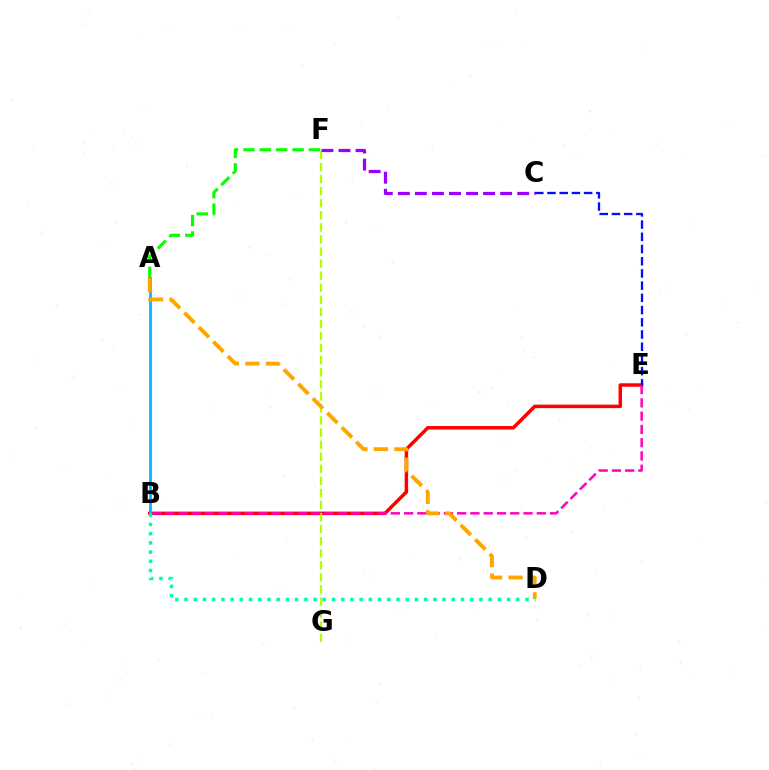{('B', 'E'): [{'color': '#ff0000', 'line_style': 'solid', 'thickness': 2.5}, {'color': '#ff00bd', 'line_style': 'dashed', 'thickness': 1.8}], ('F', 'G'): [{'color': '#b3ff00', 'line_style': 'dashed', 'thickness': 1.64}], ('A', 'F'): [{'color': '#08ff00', 'line_style': 'dashed', 'thickness': 2.23}], ('C', 'F'): [{'color': '#9b00ff', 'line_style': 'dashed', 'thickness': 2.32}], ('C', 'E'): [{'color': '#0010ff', 'line_style': 'dashed', 'thickness': 1.66}], ('A', 'B'): [{'color': '#00b5ff', 'line_style': 'solid', 'thickness': 1.99}], ('A', 'D'): [{'color': '#ffa500', 'line_style': 'dashed', 'thickness': 2.78}], ('B', 'D'): [{'color': '#00ff9d', 'line_style': 'dotted', 'thickness': 2.5}]}